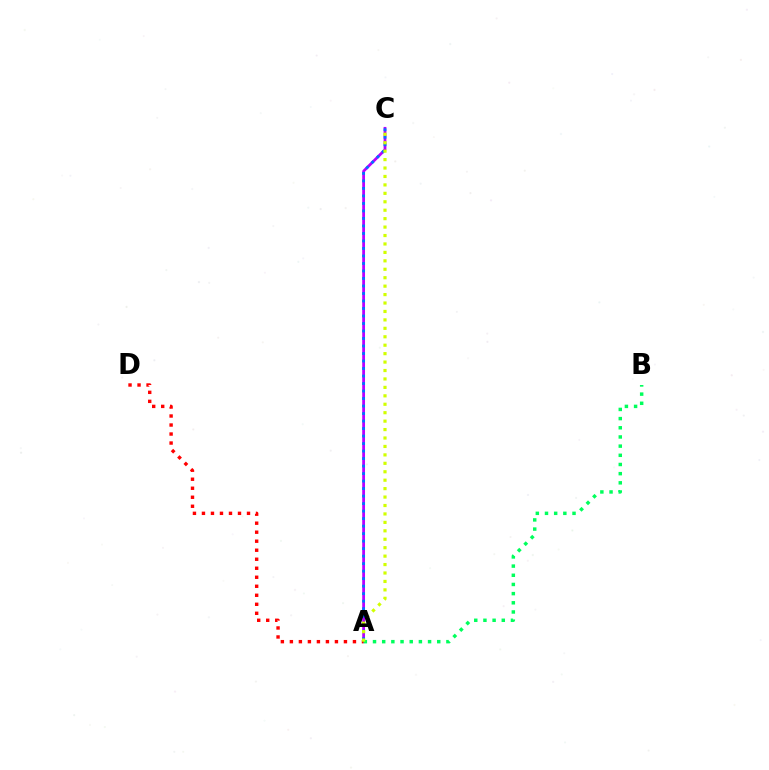{('A', 'C'): [{'color': '#b900ff', 'line_style': 'solid', 'thickness': 2.01}, {'color': '#0074ff', 'line_style': 'dotted', 'thickness': 2.04}, {'color': '#d1ff00', 'line_style': 'dotted', 'thickness': 2.29}], ('A', 'D'): [{'color': '#ff0000', 'line_style': 'dotted', 'thickness': 2.45}], ('A', 'B'): [{'color': '#00ff5c', 'line_style': 'dotted', 'thickness': 2.49}]}